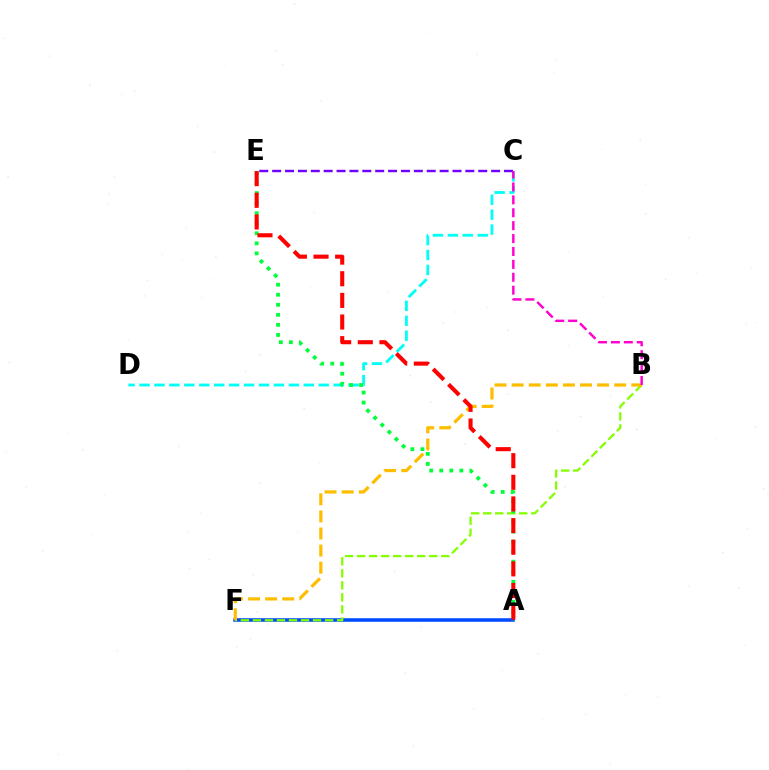{('A', 'F'): [{'color': '#004bff', 'line_style': 'solid', 'thickness': 2.56}], ('C', 'D'): [{'color': '#00fff6', 'line_style': 'dashed', 'thickness': 2.03}], ('B', 'F'): [{'color': '#84ff00', 'line_style': 'dashed', 'thickness': 1.63}, {'color': '#ffbd00', 'line_style': 'dashed', 'thickness': 2.32}], ('A', 'E'): [{'color': '#00ff39', 'line_style': 'dotted', 'thickness': 2.73}, {'color': '#ff0000', 'line_style': 'dashed', 'thickness': 2.94}], ('C', 'E'): [{'color': '#7200ff', 'line_style': 'dashed', 'thickness': 1.75}], ('B', 'C'): [{'color': '#ff00cf', 'line_style': 'dashed', 'thickness': 1.75}]}